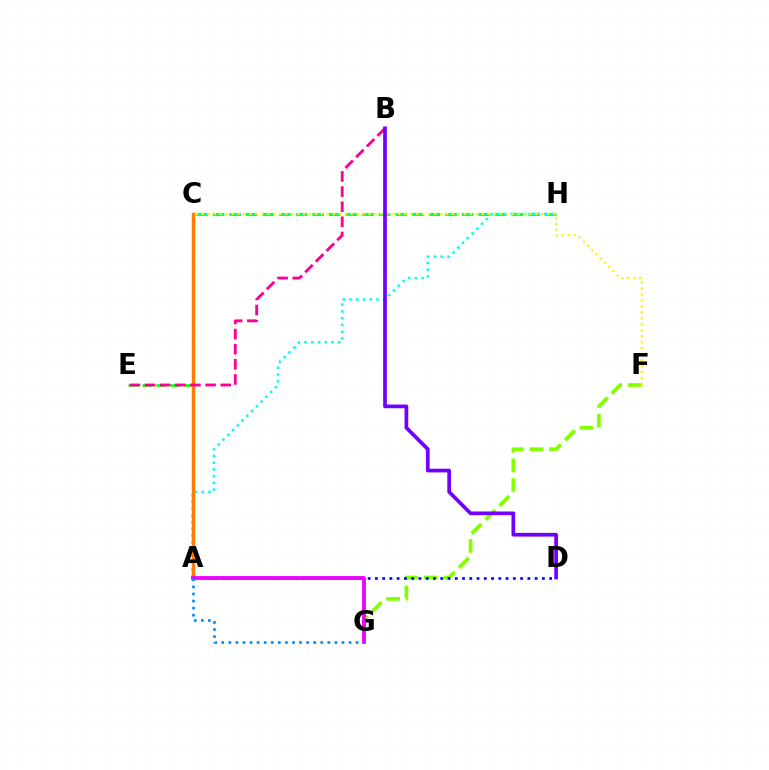{('C', 'H'): [{'color': '#00ff74', 'line_style': 'dashed', 'thickness': 2.26}], ('F', 'G'): [{'color': '#84ff00', 'line_style': 'dashed', 'thickness': 2.67}], ('C', 'E'): [{'color': '#08ff00', 'line_style': 'dashed', 'thickness': 1.89}], ('A', 'G'): [{'color': '#ff0000', 'line_style': 'solid', 'thickness': 1.53}, {'color': '#ee00ff', 'line_style': 'solid', 'thickness': 2.74}, {'color': '#008cff', 'line_style': 'dotted', 'thickness': 1.92}], ('A', 'D'): [{'color': '#0010ff', 'line_style': 'dotted', 'thickness': 1.97}], ('A', 'H'): [{'color': '#00fff6', 'line_style': 'dotted', 'thickness': 1.83}], ('A', 'C'): [{'color': '#ff7c00', 'line_style': 'solid', 'thickness': 2.49}], ('C', 'F'): [{'color': '#fcf500', 'line_style': 'dotted', 'thickness': 1.62}], ('B', 'E'): [{'color': '#ff0094', 'line_style': 'dashed', 'thickness': 2.06}], ('B', 'D'): [{'color': '#7200ff', 'line_style': 'solid', 'thickness': 2.67}]}